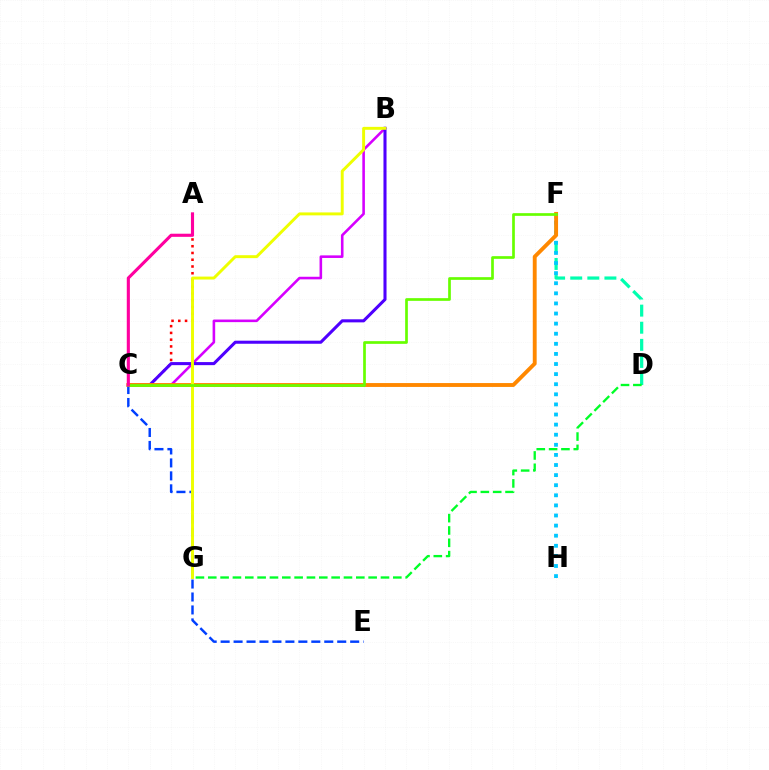{('A', 'C'): [{'color': '#ff0000', 'line_style': 'dotted', 'thickness': 1.84}, {'color': '#ff00a0', 'line_style': 'solid', 'thickness': 2.24}], ('B', 'C'): [{'color': '#d600ff', 'line_style': 'solid', 'thickness': 1.86}, {'color': '#4f00ff', 'line_style': 'solid', 'thickness': 2.21}], ('D', 'F'): [{'color': '#00ffaf', 'line_style': 'dashed', 'thickness': 2.32}], ('F', 'H'): [{'color': '#00c7ff', 'line_style': 'dotted', 'thickness': 2.74}], ('C', 'F'): [{'color': '#ff8800', 'line_style': 'solid', 'thickness': 2.79}, {'color': '#66ff00', 'line_style': 'solid', 'thickness': 1.94}], ('D', 'G'): [{'color': '#00ff27', 'line_style': 'dashed', 'thickness': 1.68}], ('C', 'E'): [{'color': '#003fff', 'line_style': 'dashed', 'thickness': 1.76}], ('B', 'G'): [{'color': '#eeff00', 'line_style': 'solid', 'thickness': 2.12}]}